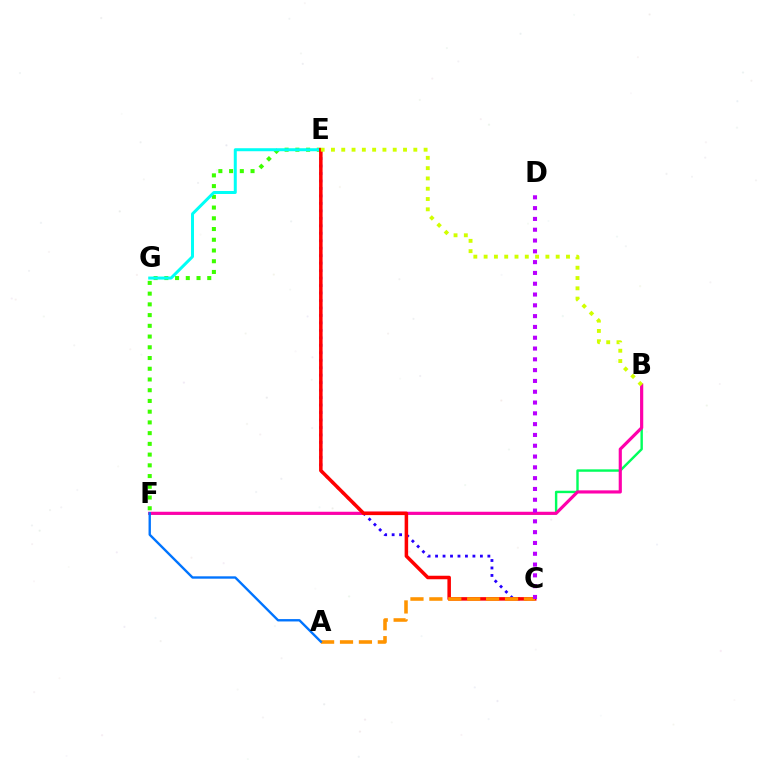{('C', 'E'): [{'color': '#2500ff', 'line_style': 'dotted', 'thickness': 2.03}, {'color': '#ff0000', 'line_style': 'solid', 'thickness': 2.53}], ('B', 'F'): [{'color': '#00ff5c', 'line_style': 'solid', 'thickness': 1.74}, {'color': '#ff00ac', 'line_style': 'solid', 'thickness': 2.27}], ('E', 'F'): [{'color': '#3dff00', 'line_style': 'dotted', 'thickness': 2.92}], ('E', 'G'): [{'color': '#00fff6', 'line_style': 'solid', 'thickness': 2.16}], ('B', 'E'): [{'color': '#d1ff00', 'line_style': 'dotted', 'thickness': 2.8}], ('A', 'C'): [{'color': '#ff9400', 'line_style': 'dashed', 'thickness': 2.57}], ('C', 'D'): [{'color': '#b900ff', 'line_style': 'dotted', 'thickness': 2.93}], ('A', 'F'): [{'color': '#0074ff', 'line_style': 'solid', 'thickness': 1.71}]}